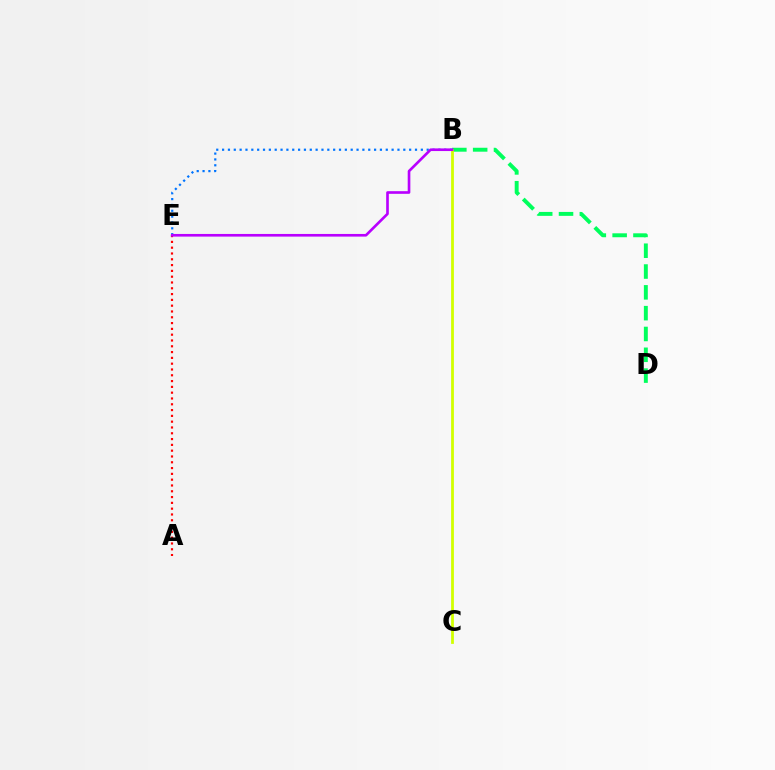{('B', 'D'): [{'color': '#00ff5c', 'line_style': 'dashed', 'thickness': 2.83}], ('B', 'E'): [{'color': '#0074ff', 'line_style': 'dotted', 'thickness': 1.59}, {'color': '#b900ff', 'line_style': 'solid', 'thickness': 1.91}], ('B', 'C'): [{'color': '#d1ff00', 'line_style': 'solid', 'thickness': 2.0}], ('A', 'E'): [{'color': '#ff0000', 'line_style': 'dotted', 'thickness': 1.58}]}